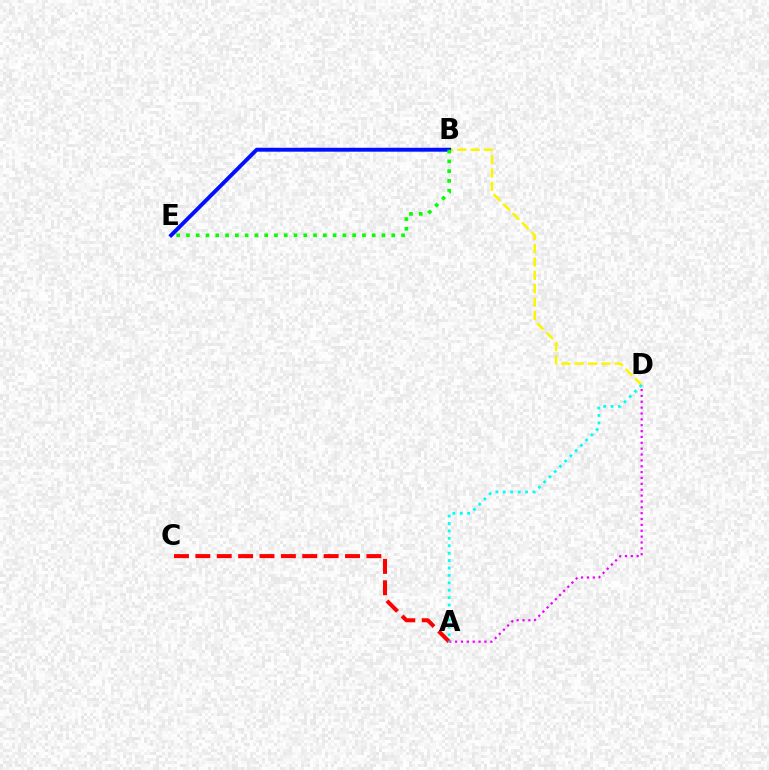{('A', 'C'): [{'color': '#ff0000', 'line_style': 'dashed', 'thickness': 2.9}], ('A', 'D'): [{'color': '#ee00ff', 'line_style': 'dotted', 'thickness': 1.59}, {'color': '#00fff6', 'line_style': 'dotted', 'thickness': 2.01}], ('B', 'D'): [{'color': '#fcf500', 'line_style': 'dashed', 'thickness': 1.81}], ('B', 'E'): [{'color': '#0010ff', 'line_style': 'solid', 'thickness': 2.81}, {'color': '#08ff00', 'line_style': 'dotted', 'thickness': 2.66}]}